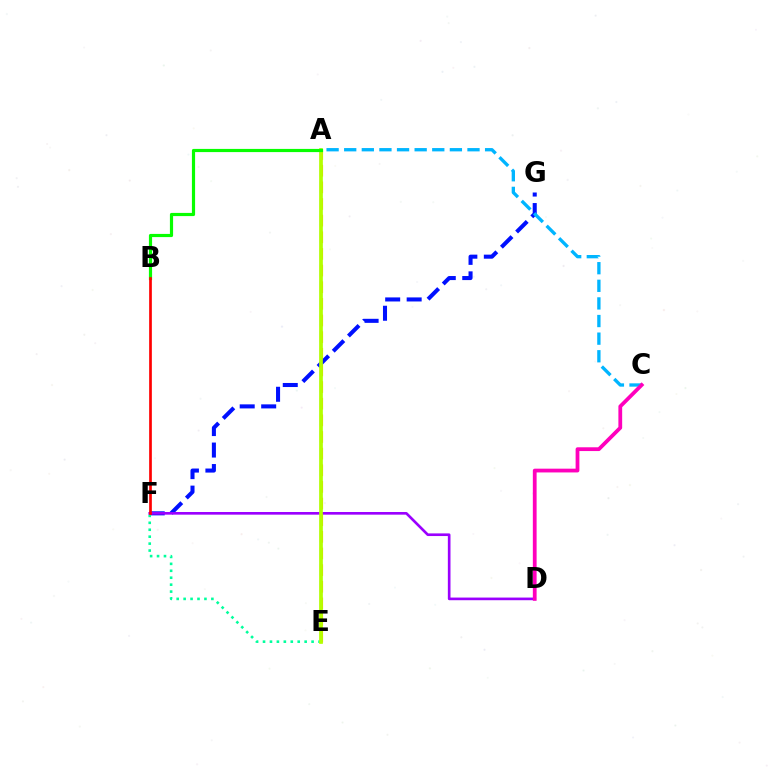{('A', 'E'): [{'color': '#ffa500', 'line_style': 'dashed', 'thickness': 2.26}, {'color': '#b3ff00', 'line_style': 'solid', 'thickness': 2.67}], ('F', 'G'): [{'color': '#0010ff', 'line_style': 'dashed', 'thickness': 2.92}], ('E', 'F'): [{'color': '#00ff9d', 'line_style': 'dotted', 'thickness': 1.88}], ('D', 'F'): [{'color': '#9b00ff', 'line_style': 'solid', 'thickness': 1.91}], ('A', 'C'): [{'color': '#00b5ff', 'line_style': 'dashed', 'thickness': 2.39}], ('A', 'B'): [{'color': '#08ff00', 'line_style': 'solid', 'thickness': 2.29}], ('C', 'D'): [{'color': '#ff00bd', 'line_style': 'solid', 'thickness': 2.72}], ('B', 'F'): [{'color': '#ff0000', 'line_style': 'solid', 'thickness': 1.93}]}